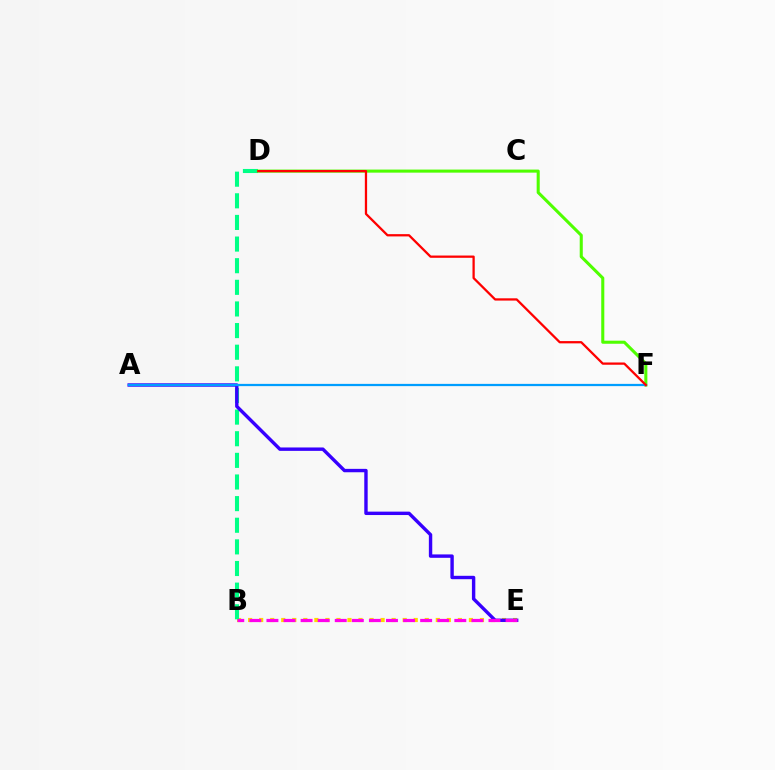{('B', 'E'): [{'color': '#ffd500', 'line_style': 'dotted', 'thickness': 3.0}, {'color': '#ff00ed', 'line_style': 'dashed', 'thickness': 2.32}], ('B', 'D'): [{'color': '#00ff86', 'line_style': 'dashed', 'thickness': 2.94}], ('A', 'E'): [{'color': '#3700ff', 'line_style': 'solid', 'thickness': 2.45}], ('D', 'F'): [{'color': '#4fff00', 'line_style': 'solid', 'thickness': 2.2}, {'color': '#ff0000', 'line_style': 'solid', 'thickness': 1.64}], ('A', 'F'): [{'color': '#009eff', 'line_style': 'solid', 'thickness': 1.61}]}